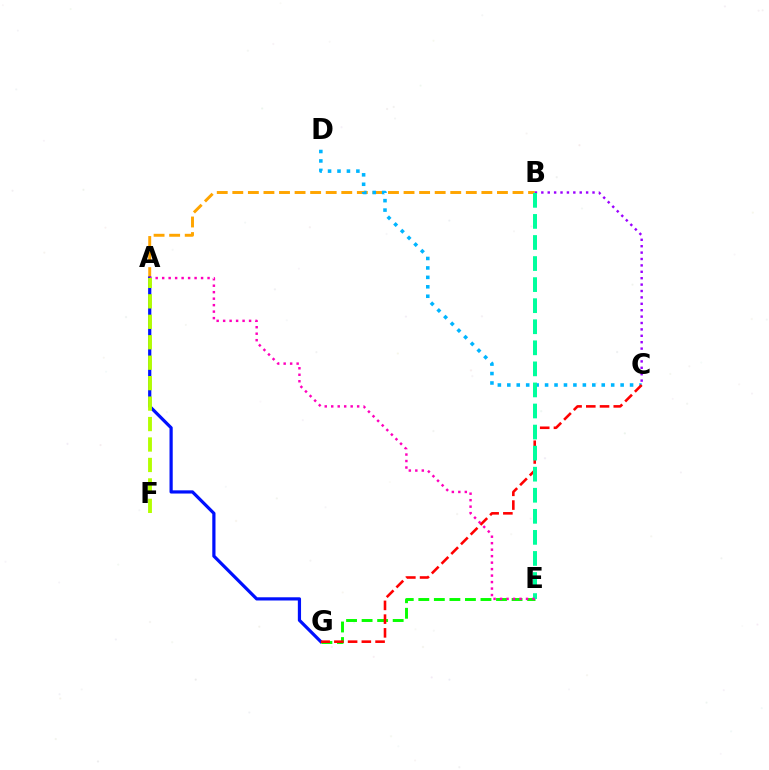{('A', 'B'): [{'color': '#ffa500', 'line_style': 'dashed', 'thickness': 2.11}], ('A', 'G'): [{'color': '#0010ff', 'line_style': 'solid', 'thickness': 2.31}], ('B', 'C'): [{'color': '#9b00ff', 'line_style': 'dotted', 'thickness': 1.74}], ('E', 'G'): [{'color': '#08ff00', 'line_style': 'dashed', 'thickness': 2.11}], ('C', 'D'): [{'color': '#00b5ff', 'line_style': 'dotted', 'thickness': 2.57}], ('C', 'G'): [{'color': '#ff0000', 'line_style': 'dashed', 'thickness': 1.87}], ('B', 'E'): [{'color': '#00ff9d', 'line_style': 'dashed', 'thickness': 2.86}], ('A', 'E'): [{'color': '#ff00bd', 'line_style': 'dotted', 'thickness': 1.76}], ('A', 'F'): [{'color': '#b3ff00', 'line_style': 'dashed', 'thickness': 2.78}]}